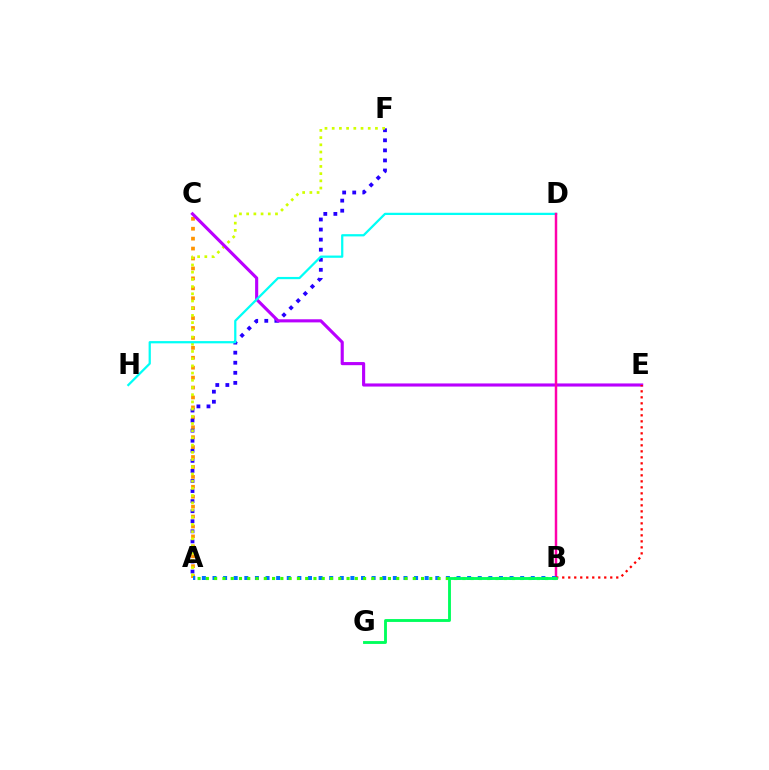{('A', 'C'): [{'color': '#ff9400', 'line_style': 'dotted', 'thickness': 2.7}], ('A', 'F'): [{'color': '#2500ff', 'line_style': 'dotted', 'thickness': 2.73}, {'color': '#d1ff00', 'line_style': 'dotted', 'thickness': 1.96}], ('C', 'E'): [{'color': '#b900ff', 'line_style': 'solid', 'thickness': 2.25}], ('D', 'H'): [{'color': '#00fff6', 'line_style': 'solid', 'thickness': 1.62}], ('B', 'D'): [{'color': '#ff00ac', 'line_style': 'solid', 'thickness': 1.78}], ('A', 'B'): [{'color': '#0074ff', 'line_style': 'dotted', 'thickness': 2.88}, {'color': '#3dff00', 'line_style': 'dotted', 'thickness': 2.25}], ('B', 'E'): [{'color': '#ff0000', 'line_style': 'dotted', 'thickness': 1.63}], ('B', 'G'): [{'color': '#00ff5c', 'line_style': 'solid', 'thickness': 2.07}]}